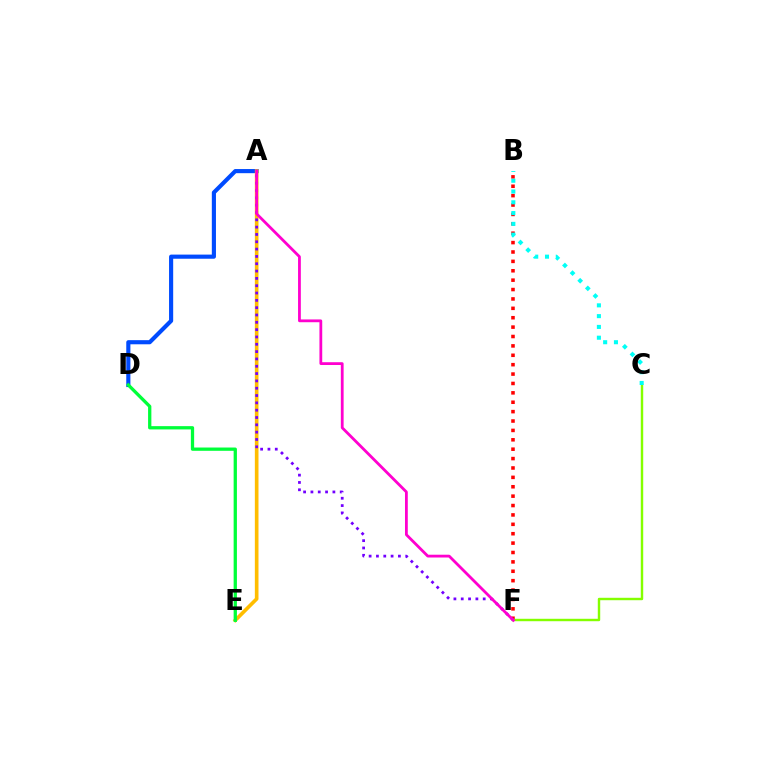{('B', 'F'): [{'color': '#ff0000', 'line_style': 'dotted', 'thickness': 2.55}], ('A', 'D'): [{'color': '#004bff', 'line_style': 'solid', 'thickness': 2.98}], ('C', 'F'): [{'color': '#84ff00', 'line_style': 'solid', 'thickness': 1.75}], ('A', 'E'): [{'color': '#ffbd00', 'line_style': 'solid', 'thickness': 2.62}], ('A', 'F'): [{'color': '#7200ff', 'line_style': 'dotted', 'thickness': 1.99}, {'color': '#ff00cf', 'line_style': 'solid', 'thickness': 2.01}], ('D', 'E'): [{'color': '#00ff39', 'line_style': 'solid', 'thickness': 2.37}], ('B', 'C'): [{'color': '#00fff6', 'line_style': 'dotted', 'thickness': 2.93}]}